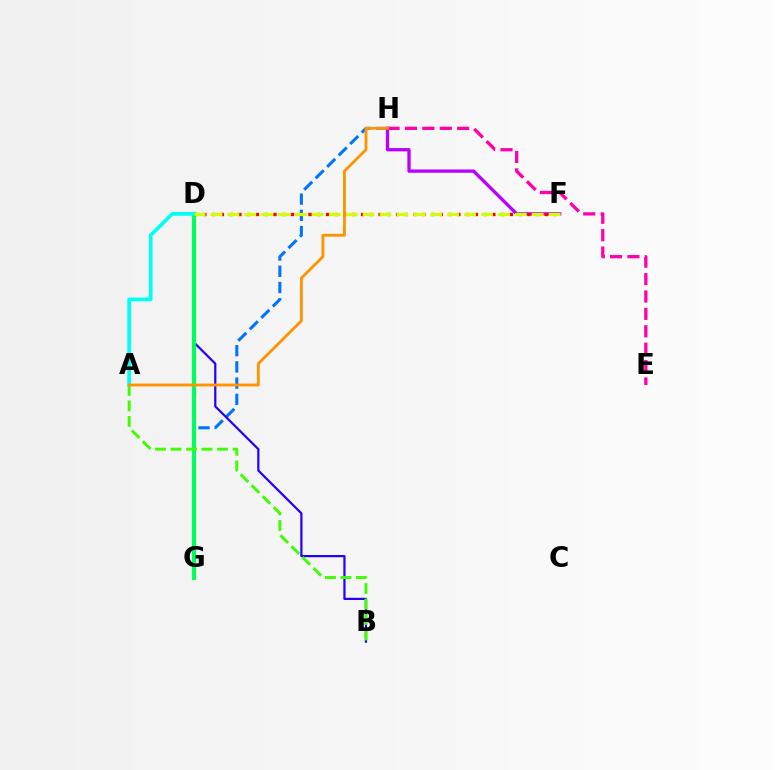{('E', 'H'): [{'color': '#ff00ac', 'line_style': 'dashed', 'thickness': 2.36}], ('G', 'H'): [{'color': '#0074ff', 'line_style': 'dashed', 'thickness': 2.2}], ('F', 'H'): [{'color': '#b900ff', 'line_style': 'solid', 'thickness': 2.37}], ('B', 'D'): [{'color': '#2500ff', 'line_style': 'solid', 'thickness': 1.59}], ('D', 'G'): [{'color': '#00ff5c', 'line_style': 'solid', 'thickness': 2.98}], ('D', 'F'): [{'color': '#ff0000', 'line_style': 'dotted', 'thickness': 2.38}, {'color': '#d1ff00', 'line_style': 'dashed', 'thickness': 2.3}], ('A', 'D'): [{'color': '#00fff6', 'line_style': 'solid', 'thickness': 2.69}], ('A', 'B'): [{'color': '#3dff00', 'line_style': 'dashed', 'thickness': 2.11}], ('A', 'H'): [{'color': '#ff9400', 'line_style': 'solid', 'thickness': 2.05}]}